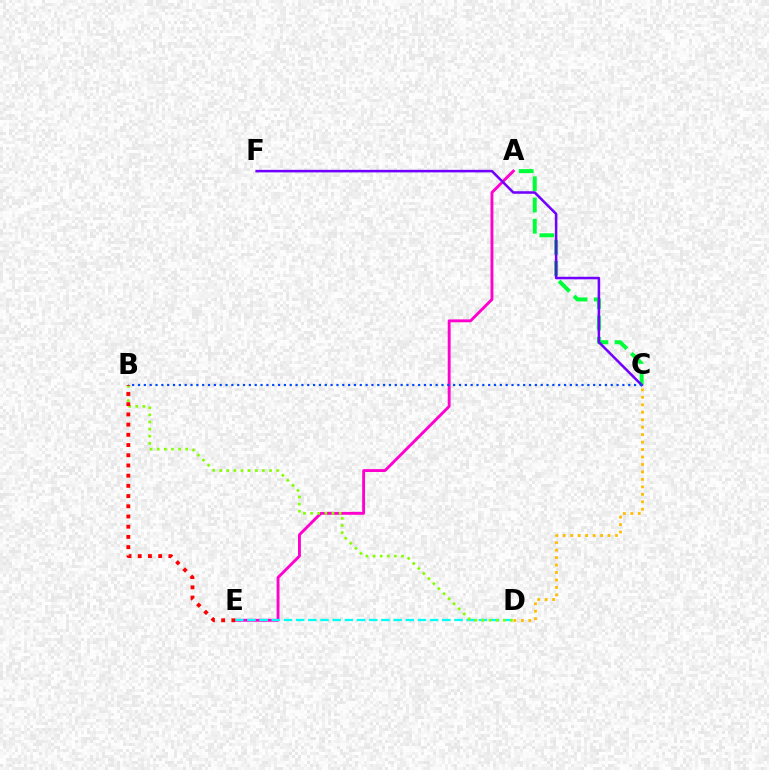{('A', 'C'): [{'color': '#00ff39', 'line_style': 'dashed', 'thickness': 2.88}], ('A', 'E'): [{'color': '#ff00cf', 'line_style': 'solid', 'thickness': 2.07}], ('D', 'E'): [{'color': '#00fff6', 'line_style': 'dashed', 'thickness': 1.65}], ('B', 'D'): [{'color': '#84ff00', 'line_style': 'dotted', 'thickness': 1.94}], ('C', 'F'): [{'color': '#7200ff', 'line_style': 'solid', 'thickness': 1.83}], ('B', 'C'): [{'color': '#004bff', 'line_style': 'dotted', 'thickness': 1.59}], ('C', 'D'): [{'color': '#ffbd00', 'line_style': 'dotted', 'thickness': 2.03}], ('B', 'E'): [{'color': '#ff0000', 'line_style': 'dotted', 'thickness': 2.77}]}